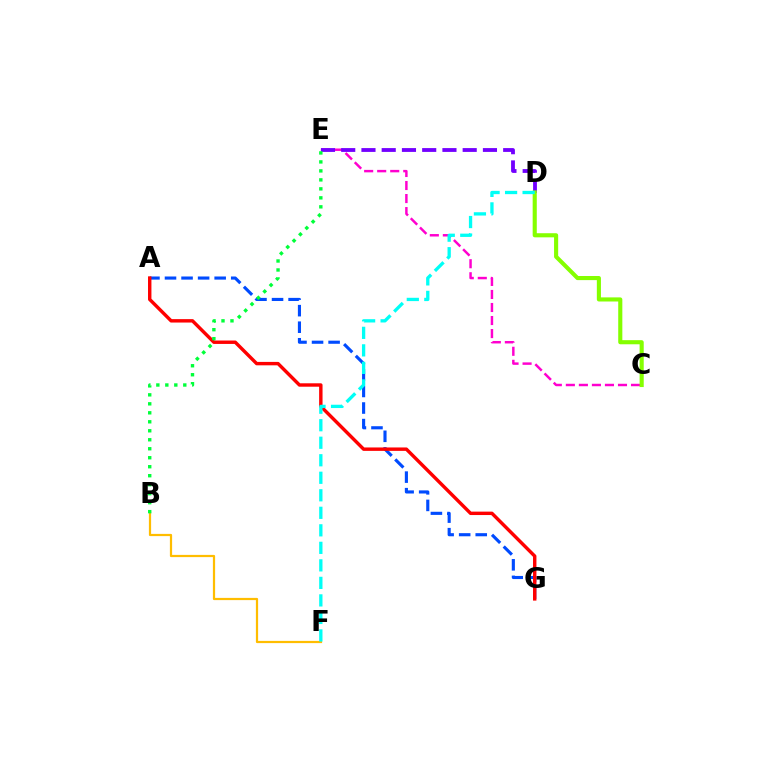{('C', 'E'): [{'color': '#ff00cf', 'line_style': 'dashed', 'thickness': 1.77}], ('D', 'E'): [{'color': '#7200ff', 'line_style': 'dashed', 'thickness': 2.75}], ('B', 'F'): [{'color': '#ffbd00', 'line_style': 'solid', 'thickness': 1.6}], ('A', 'G'): [{'color': '#004bff', 'line_style': 'dashed', 'thickness': 2.25}, {'color': '#ff0000', 'line_style': 'solid', 'thickness': 2.46}], ('C', 'D'): [{'color': '#84ff00', 'line_style': 'solid', 'thickness': 2.96}], ('B', 'E'): [{'color': '#00ff39', 'line_style': 'dotted', 'thickness': 2.44}], ('D', 'F'): [{'color': '#00fff6', 'line_style': 'dashed', 'thickness': 2.38}]}